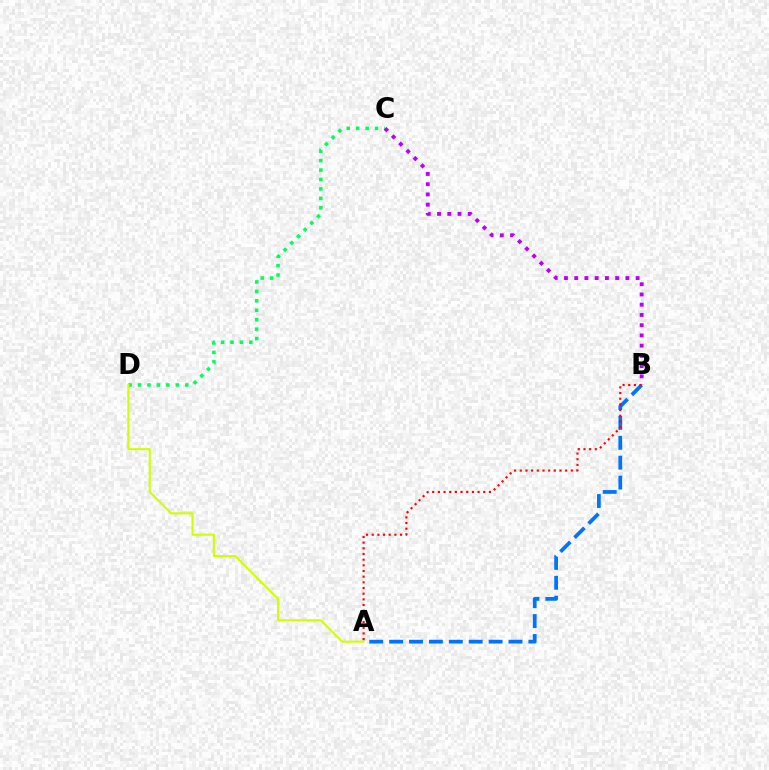{('A', 'B'): [{'color': '#0074ff', 'line_style': 'dashed', 'thickness': 2.7}, {'color': '#ff0000', 'line_style': 'dotted', 'thickness': 1.54}], ('C', 'D'): [{'color': '#00ff5c', 'line_style': 'dotted', 'thickness': 2.56}], ('A', 'D'): [{'color': '#d1ff00', 'line_style': 'solid', 'thickness': 1.52}], ('B', 'C'): [{'color': '#b900ff', 'line_style': 'dotted', 'thickness': 2.78}]}